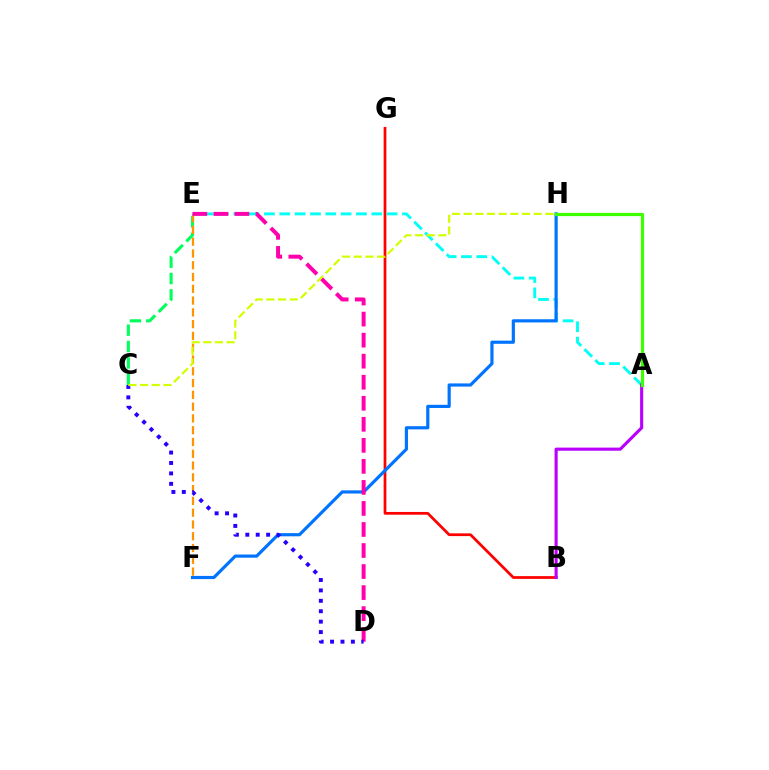{('C', 'E'): [{'color': '#00ff5c', 'line_style': 'dashed', 'thickness': 2.22}], ('B', 'G'): [{'color': '#ff0000', 'line_style': 'solid', 'thickness': 1.98}], ('E', 'F'): [{'color': '#ff9400', 'line_style': 'dashed', 'thickness': 1.6}], ('A', 'E'): [{'color': '#00fff6', 'line_style': 'dashed', 'thickness': 2.08}], ('F', 'H'): [{'color': '#0074ff', 'line_style': 'solid', 'thickness': 2.28}], ('D', 'E'): [{'color': '#ff00ac', 'line_style': 'dashed', 'thickness': 2.86}], ('A', 'B'): [{'color': '#b900ff', 'line_style': 'solid', 'thickness': 2.24}], ('A', 'H'): [{'color': '#3dff00', 'line_style': 'solid', 'thickness': 2.3}], ('C', 'D'): [{'color': '#2500ff', 'line_style': 'dotted', 'thickness': 2.83}], ('C', 'H'): [{'color': '#d1ff00', 'line_style': 'dashed', 'thickness': 1.59}]}